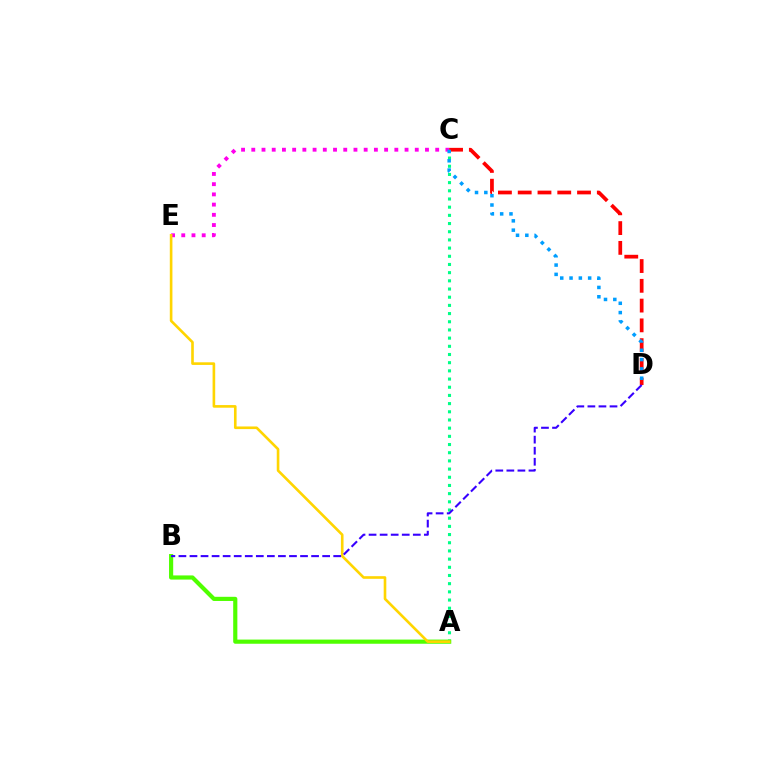{('A', 'C'): [{'color': '#00ff86', 'line_style': 'dotted', 'thickness': 2.22}], ('C', 'E'): [{'color': '#ff00ed', 'line_style': 'dotted', 'thickness': 2.78}], ('A', 'B'): [{'color': '#4fff00', 'line_style': 'solid', 'thickness': 2.99}], ('C', 'D'): [{'color': '#ff0000', 'line_style': 'dashed', 'thickness': 2.69}, {'color': '#009eff', 'line_style': 'dotted', 'thickness': 2.53}], ('A', 'E'): [{'color': '#ffd500', 'line_style': 'solid', 'thickness': 1.89}], ('B', 'D'): [{'color': '#3700ff', 'line_style': 'dashed', 'thickness': 1.5}]}